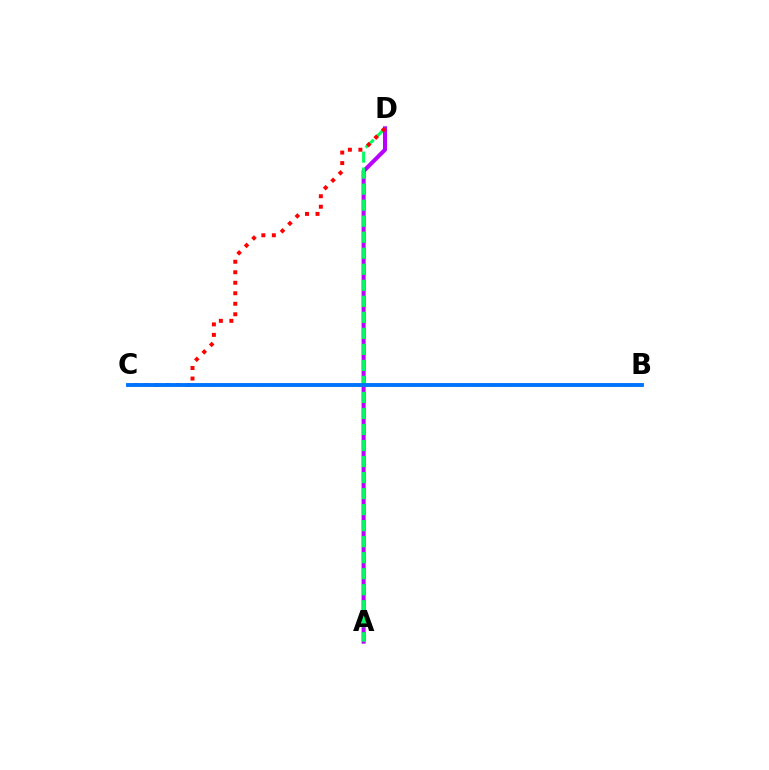{('A', 'D'): [{'color': '#b900ff', 'line_style': 'solid', 'thickness': 2.91}, {'color': '#00ff5c', 'line_style': 'dashed', 'thickness': 2.18}], ('C', 'D'): [{'color': '#ff0000', 'line_style': 'dotted', 'thickness': 2.85}], ('B', 'C'): [{'color': '#d1ff00', 'line_style': 'dashed', 'thickness': 2.1}, {'color': '#0074ff', 'line_style': 'solid', 'thickness': 2.79}]}